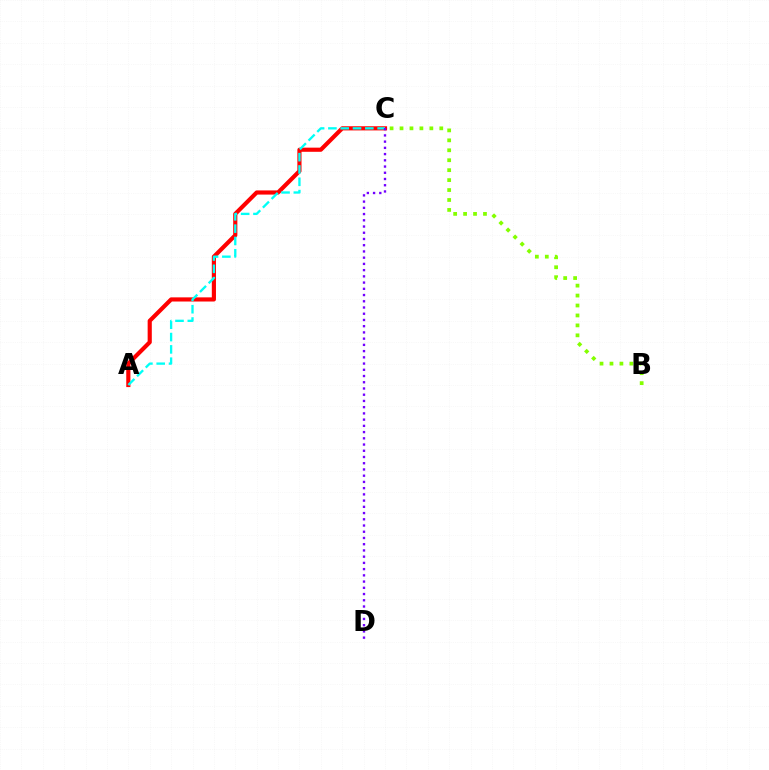{('A', 'C'): [{'color': '#ff0000', 'line_style': 'solid', 'thickness': 2.99}, {'color': '#00fff6', 'line_style': 'dashed', 'thickness': 1.67}], ('B', 'C'): [{'color': '#84ff00', 'line_style': 'dotted', 'thickness': 2.7}], ('C', 'D'): [{'color': '#7200ff', 'line_style': 'dotted', 'thickness': 1.69}]}